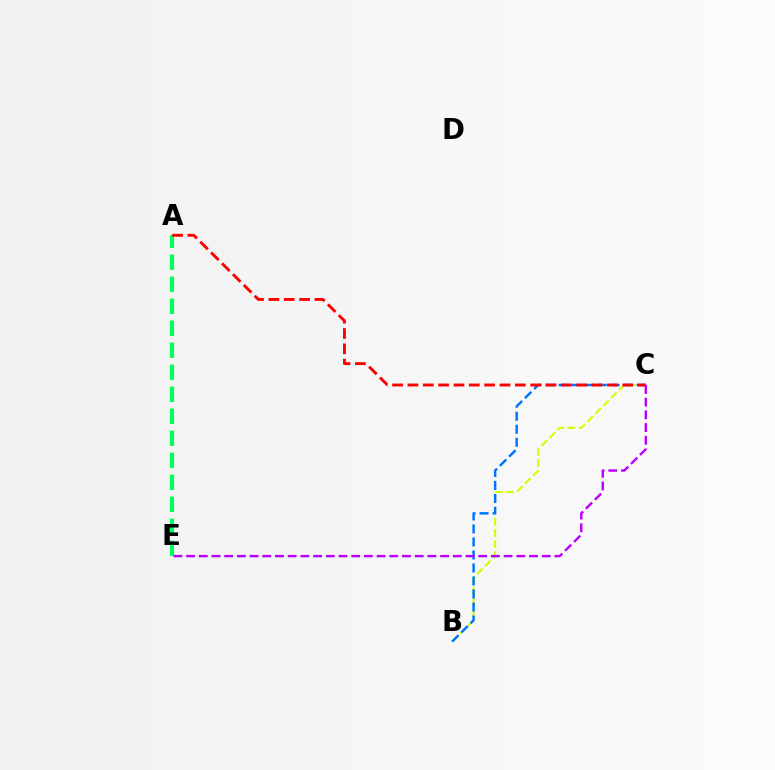{('B', 'C'): [{'color': '#d1ff00', 'line_style': 'dashed', 'thickness': 1.52}, {'color': '#0074ff', 'line_style': 'dashed', 'thickness': 1.77}], ('A', 'E'): [{'color': '#00ff5c', 'line_style': 'dashed', 'thickness': 2.99}], ('A', 'C'): [{'color': '#ff0000', 'line_style': 'dashed', 'thickness': 2.08}], ('C', 'E'): [{'color': '#b900ff', 'line_style': 'dashed', 'thickness': 1.73}]}